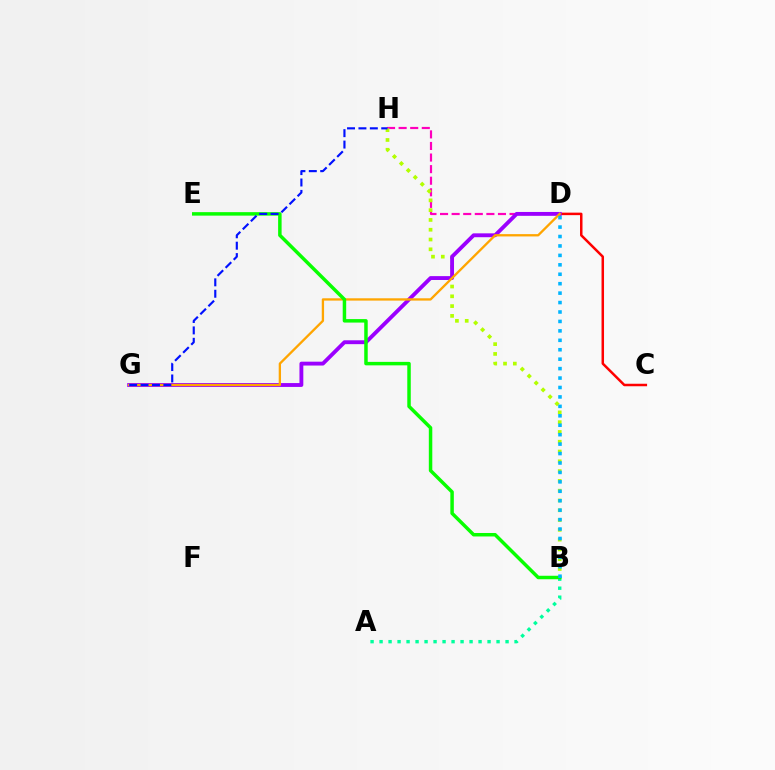{('D', 'H'): [{'color': '#ff00bd', 'line_style': 'dashed', 'thickness': 1.57}], ('B', 'H'): [{'color': '#b3ff00', 'line_style': 'dotted', 'thickness': 2.66}], ('A', 'B'): [{'color': '#00ff9d', 'line_style': 'dotted', 'thickness': 2.45}], ('C', 'D'): [{'color': '#ff0000', 'line_style': 'solid', 'thickness': 1.8}], ('D', 'G'): [{'color': '#9b00ff', 'line_style': 'solid', 'thickness': 2.78}, {'color': '#ffa500', 'line_style': 'solid', 'thickness': 1.67}], ('B', 'E'): [{'color': '#08ff00', 'line_style': 'solid', 'thickness': 2.5}], ('G', 'H'): [{'color': '#0010ff', 'line_style': 'dashed', 'thickness': 1.55}], ('B', 'D'): [{'color': '#00b5ff', 'line_style': 'dotted', 'thickness': 2.56}]}